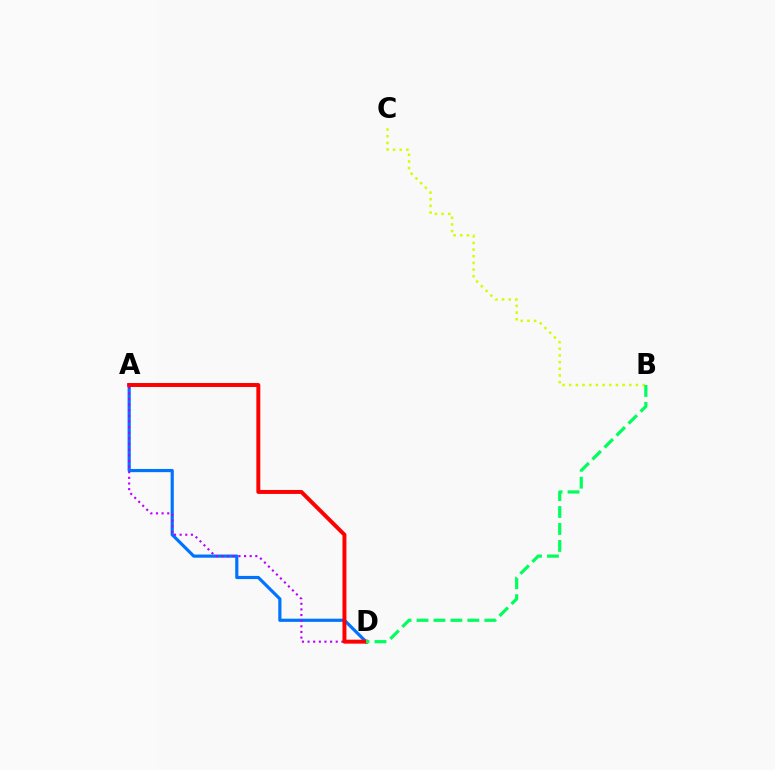{('A', 'D'): [{'color': '#0074ff', 'line_style': 'solid', 'thickness': 2.29}, {'color': '#b900ff', 'line_style': 'dotted', 'thickness': 1.53}, {'color': '#ff0000', 'line_style': 'solid', 'thickness': 2.85}], ('B', 'C'): [{'color': '#d1ff00', 'line_style': 'dotted', 'thickness': 1.81}], ('B', 'D'): [{'color': '#00ff5c', 'line_style': 'dashed', 'thickness': 2.3}]}